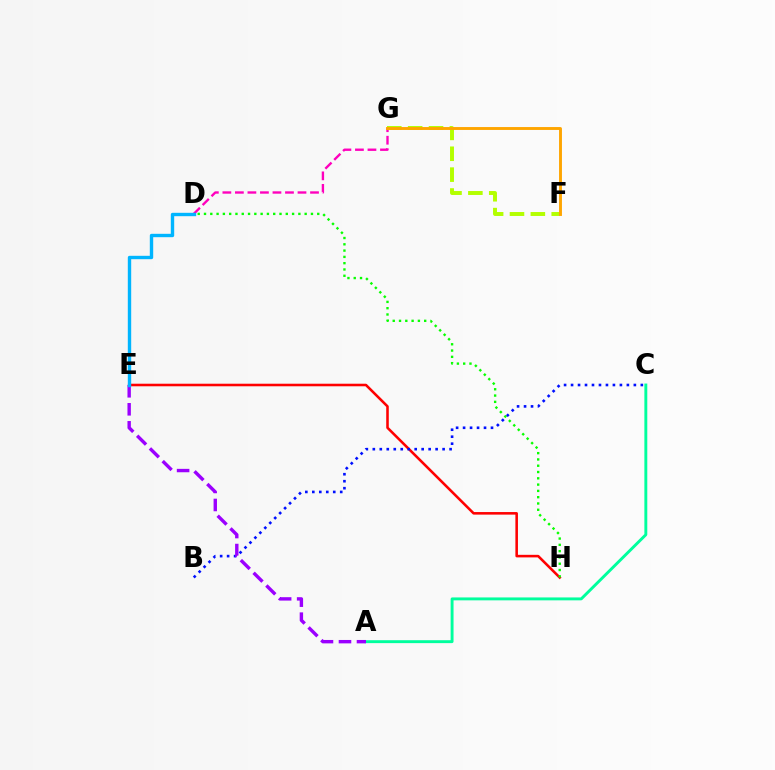{('E', 'H'): [{'color': '#ff0000', 'line_style': 'solid', 'thickness': 1.85}], ('D', 'G'): [{'color': '#ff00bd', 'line_style': 'dashed', 'thickness': 1.7}], ('B', 'C'): [{'color': '#0010ff', 'line_style': 'dotted', 'thickness': 1.9}], ('A', 'C'): [{'color': '#00ff9d', 'line_style': 'solid', 'thickness': 2.09}], ('F', 'G'): [{'color': '#b3ff00', 'line_style': 'dashed', 'thickness': 2.84}, {'color': '#ffa500', 'line_style': 'solid', 'thickness': 2.09}], ('D', 'H'): [{'color': '#08ff00', 'line_style': 'dotted', 'thickness': 1.71}], ('A', 'E'): [{'color': '#9b00ff', 'line_style': 'dashed', 'thickness': 2.45}], ('D', 'E'): [{'color': '#00b5ff', 'line_style': 'solid', 'thickness': 2.44}]}